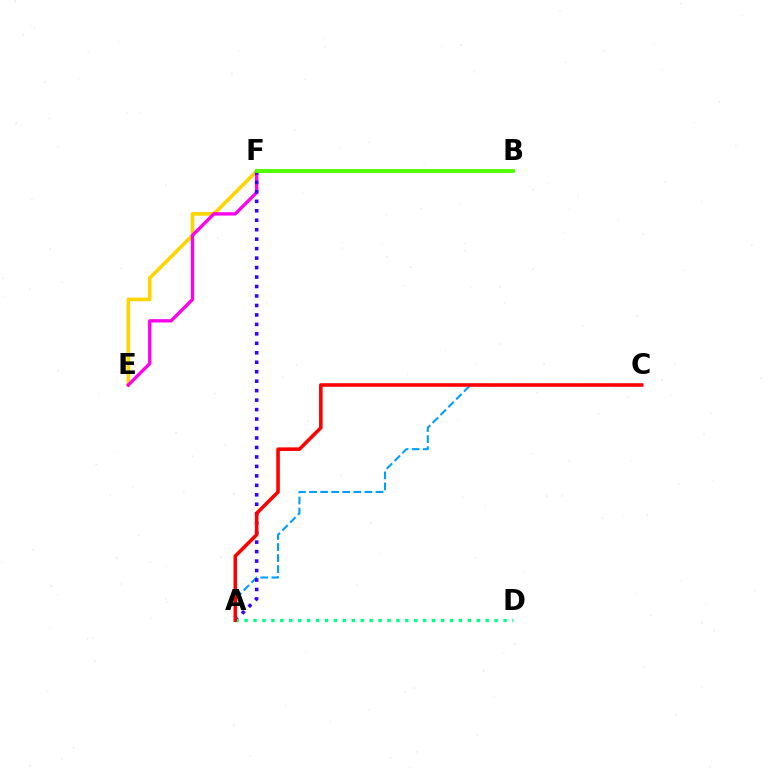{('A', 'C'): [{'color': '#009eff', 'line_style': 'dashed', 'thickness': 1.5}, {'color': '#ff0000', 'line_style': 'solid', 'thickness': 2.57}], ('E', 'F'): [{'color': '#ffd500', 'line_style': 'solid', 'thickness': 2.63}, {'color': '#ff00ed', 'line_style': 'solid', 'thickness': 2.4}], ('A', 'F'): [{'color': '#3700ff', 'line_style': 'dotted', 'thickness': 2.57}], ('B', 'F'): [{'color': '#4fff00', 'line_style': 'solid', 'thickness': 2.78}], ('A', 'D'): [{'color': '#00ff86', 'line_style': 'dotted', 'thickness': 2.43}]}